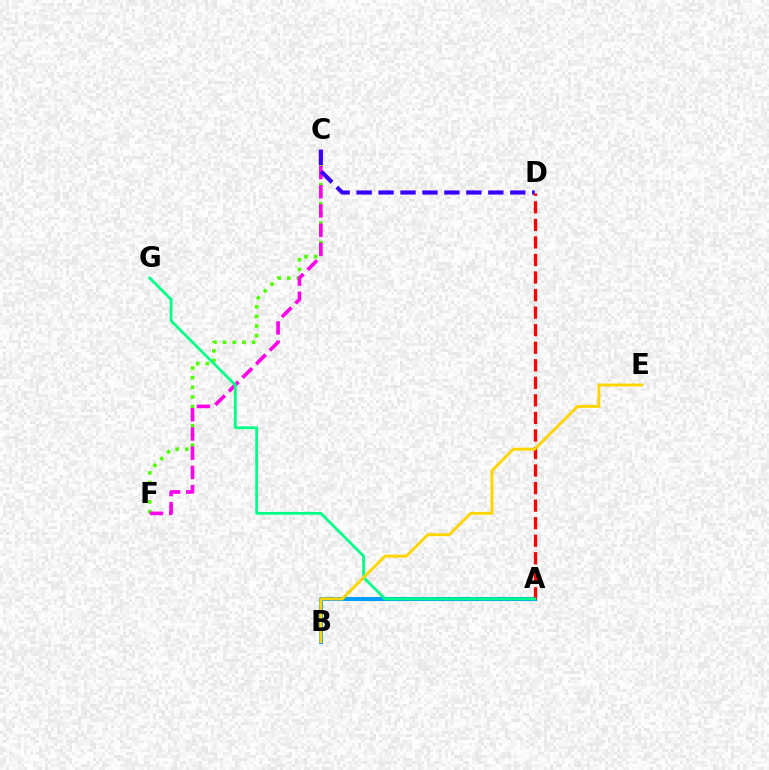{('C', 'F'): [{'color': '#4fff00', 'line_style': 'dotted', 'thickness': 2.62}, {'color': '#ff00ed', 'line_style': 'dashed', 'thickness': 2.61}], ('A', 'B'): [{'color': '#009eff', 'line_style': 'solid', 'thickness': 2.92}], ('C', 'D'): [{'color': '#3700ff', 'line_style': 'dashed', 'thickness': 2.98}], ('A', 'D'): [{'color': '#ff0000', 'line_style': 'dashed', 'thickness': 2.38}], ('A', 'G'): [{'color': '#00ff86', 'line_style': 'solid', 'thickness': 2.02}], ('B', 'E'): [{'color': '#ffd500', 'line_style': 'solid', 'thickness': 2.11}]}